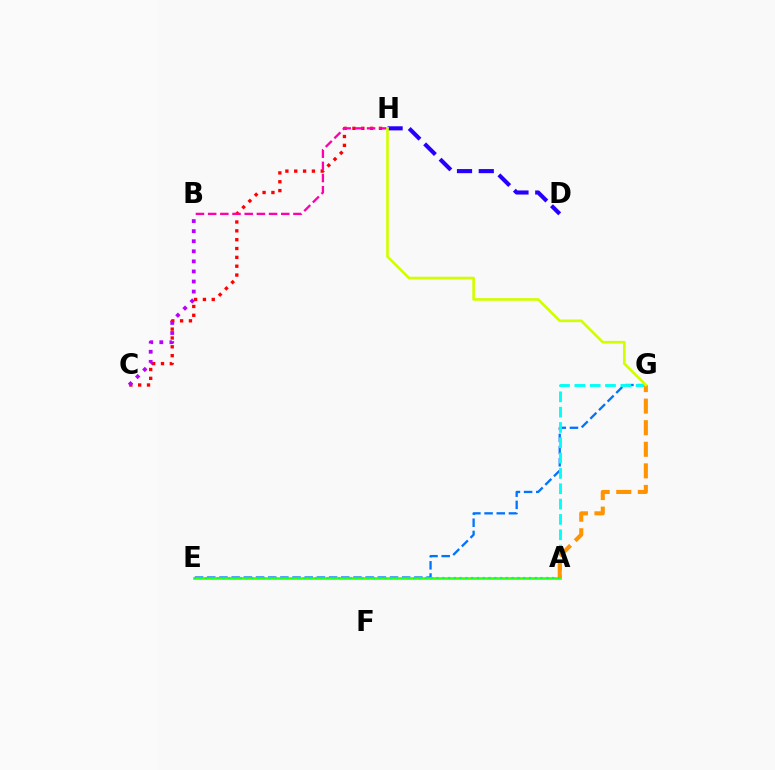{('C', 'H'): [{'color': '#ff0000', 'line_style': 'dotted', 'thickness': 2.4}], ('E', 'G'): [{'color': '#0074ff', 'line_style': 'dashed', 'thickness': 1.65}], ('D', 'H'): [{'color': '#2500ff', 'line_style': 'dashed', 'thickness': 2.96}], ('A', 'G'): [{'color': '#00fff6', 'line_style': 'dashed', 'thickness': 2.08}, {'color': '#ff9400', 'line_style': 'dashed', 'thickness': 2.93}], ('B', 'H'): [{'color': '#ff00ac', 'line_style': 'dashed', 'thickness': 1.66}], ('B', 'C'): [{'color': '#b900ff', 'line_style': 'dotted', 'thickness': 2.74}], ('A', 'E'): [{'color': '#3dff00', 'line_style': 'solid', 'thickness': 1.86}, {'color': '#00ff5c', 'line_style': 'dotted', 'thickness': 1.57}], ('G', 'H'): [{'color': '#d1ff00', 'line_style': 'solid', 'thickness': 1.92}]}